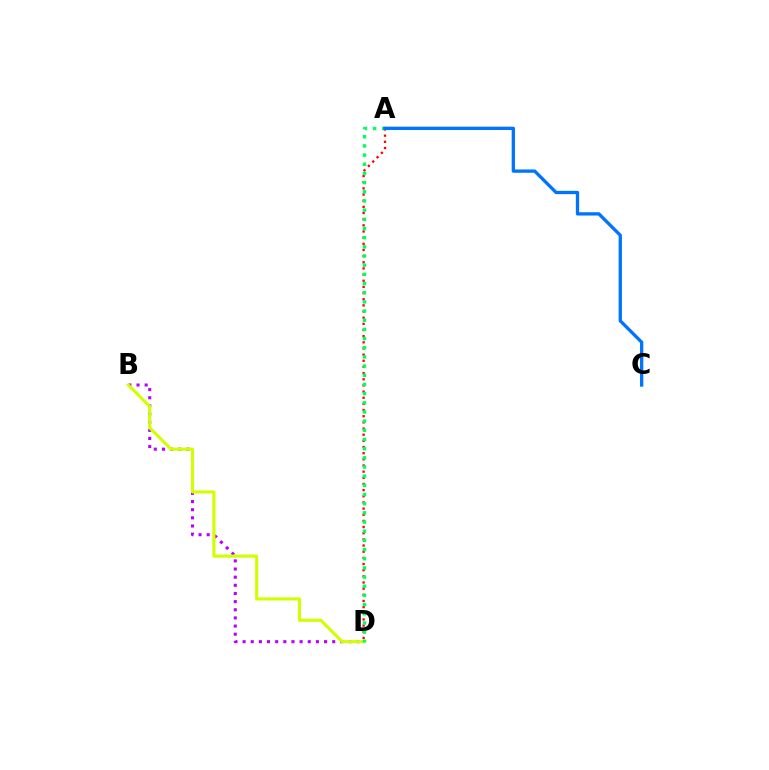{('B', 'D'): [{'color': '#b900ff', 'line_style': 'dotted', 'thickness': 2.21}, {'color': '#d1ff00', 'line_style': 'solid', 'thickness': 2.24}], ('A', 'D'): [{'color': '#ff0000', 'line_style': 'dotted', 'thickness': 1.67}, {'color': '#00ff5c', 'line_style': 'dotted', 'thickness': 2.49}], ('A', 'C'): [{'color': '#0074ff', 'line_style': 'solid', 'thickness': 2.38}]}